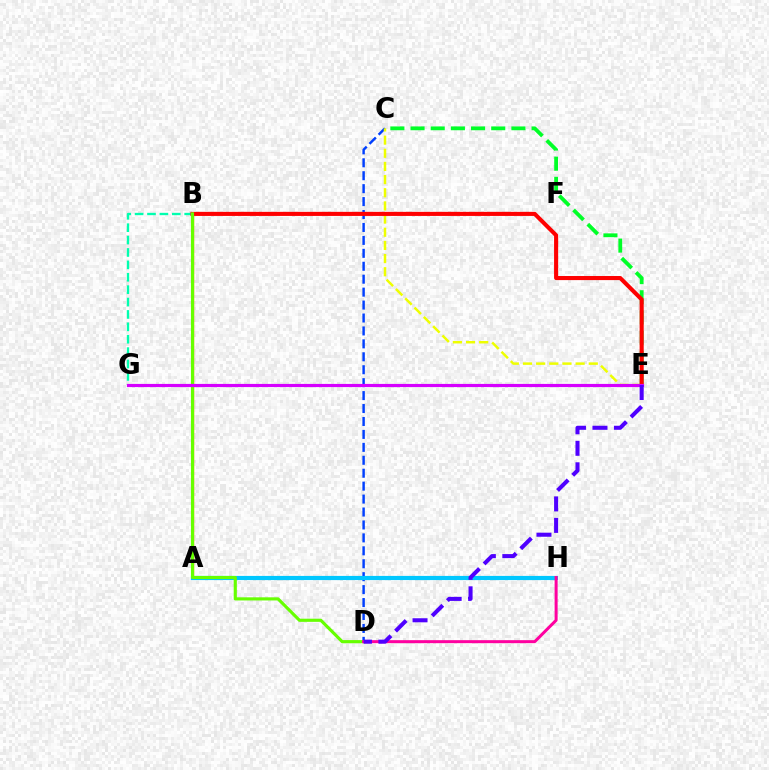{('C', 'E'): [{'color': '#00ff27', 'line_style': 'dashed', 'thickness': 2.74}, {'color': '#eeff00', 'line_style': 'dashed', 'thickness': 1.79}], ('B', 'G'): [{'color': '#00ffaf', 'line_style': 'dashed', 'thickness': 1.68}], ('C', 'D'): [{'color': '#003fff', 'line_style': 'dashed', 'thickness': 1.76}], ('A', 'B'): [{'color': '#ff8800', 'line_style': 'solid', 'thickness': 1.75}], ('A', 'H'): [{'color': '#00c7ff', 'line_style': 'solid', 'thickness': 3.0}], ('B', 'E'): [{'color': '#ff0000', 'line_style': 'solid', 'thickness': 2.94}], ('B', 'D'): [{'color': '#66ff00', 'line_style': 'solid', 'thickness': 2.26}], ('D', 'H'): [{'color': '#ff00a0', 'line_style': 'solid', 'thickness': 2.16}], ('E', 'G'): [{'color': '#d600ff', 'line_style': 'solid', 'thickness': 2.28}], ('D', 'E'): [{'color': '#4f00ff', 'line_style': 'dashed', 'thickness': 2.92}]}